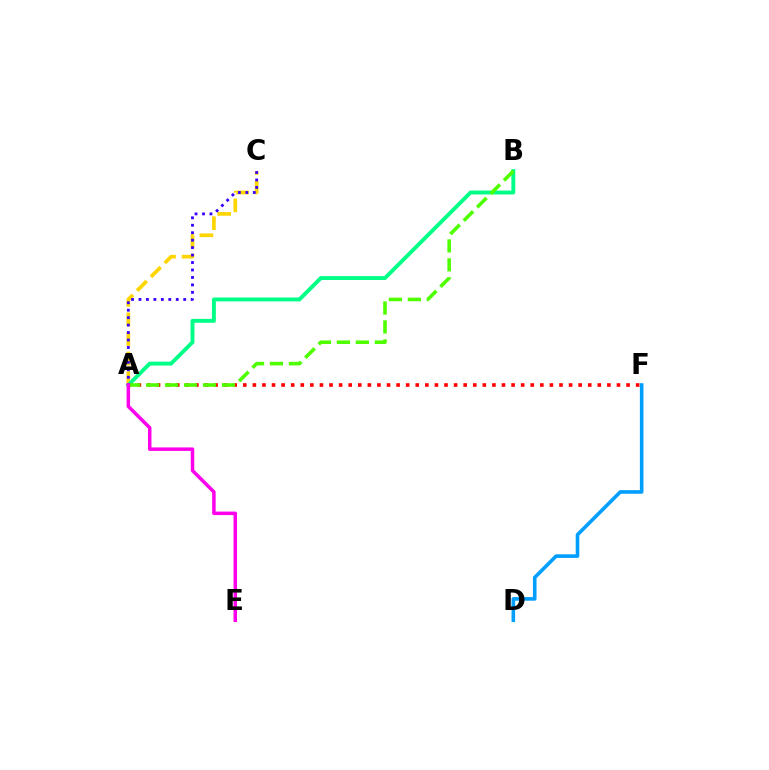{('A', 'C'): [{'color': '#ffd500', 'line_style': 'dashed', 'thickness': 2.66}, {'color': '#3700ff', 'line_style': 'dotted', 'thickness': 2.03}], ('A', 'F'): [{'color': '#ff0000', 'line_style': 'dotted', 'thickness': 2.6}], ('A', 'B'): [{'color': '#00ff86', 'line_style': 'solid', 'thickness': 2.81}, {'color': '#4fff00', 'line_style': 'dashed', 'thickness': 2.57}], ('D', 'F'): [{'color': '#009eff', 'line_style': 'solid', 'thickness': 2.59}], ('A', 'E'): [{'color': '#ff00ed', 'line_style': 'solid', 'thickness': 2.52}]}